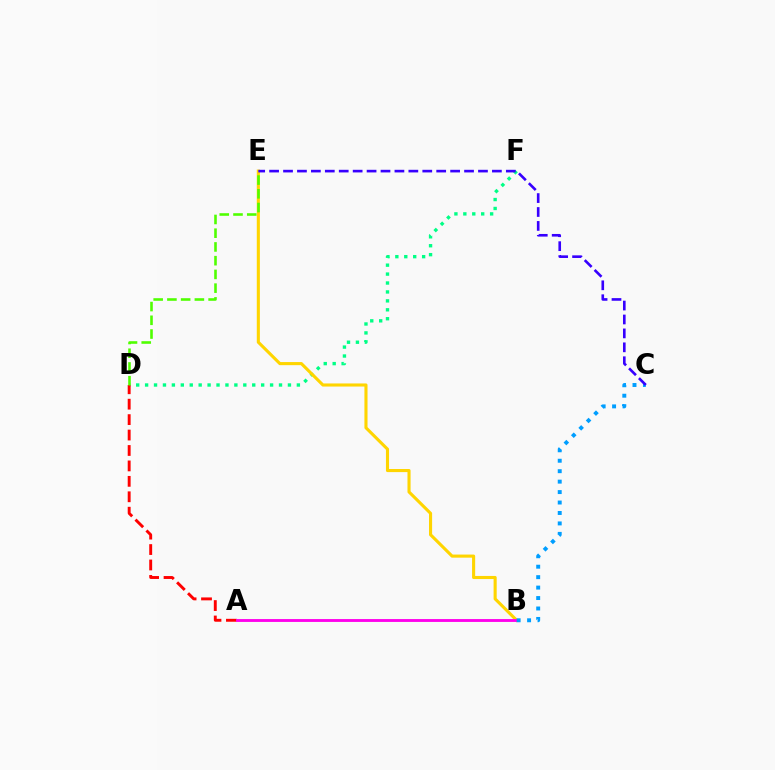{('D', 'F'): [{'color': '#00ff86', 'line_style': 'dotted', 'thickness': 2.43}], ('B', 'E'): [{'color': '#ffd500', 'line_style': 'solid', 'thickness': 2.23}], ('A', 'D'): [{'color': '#ff0000', 'line_style': 'dashed', 'thickness': 2.1}], ('D', 'E'): [{'color': '#4fff00', 'line_style': 'dashed', 'thickness': 1.87}], ('A', 'B'): [{'color': '#ff00ed', 'line_style': 'solid', 'thickness': 2.06}], ('B', 'C'): [{'color': '#009eff', 'line_style': 'dotted', 'thickness': 2.84}], ('C', 'E'): [{'color': '#3700ff', 'line_style': 'dashed', 'thickness': 1.89}]}